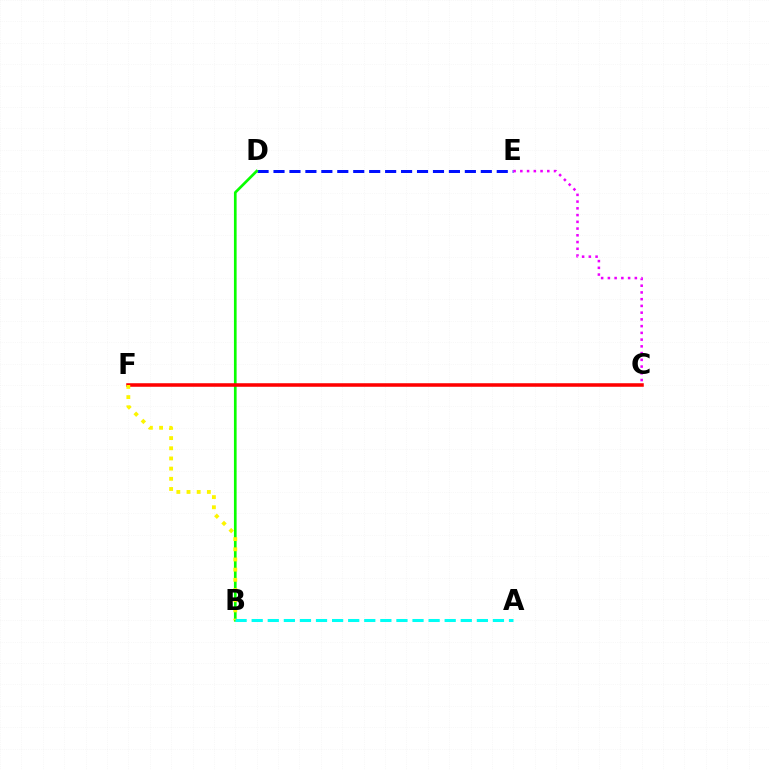{('D', 'E'): [{'color': '#0010ff', 'line_style': 'dashed', 'thickness': 2.17}], ('B', 'D'): [{'color': '#08ff00', 'line_style': 'solid', 'thickness': 1.93}], ('C', 'F'): [{'color': '#ff0000', 'line_style': 'solid', 'thickness': 2.55}], ('C', 'E'): [{'color': '#ee00ff', 'line_style': 'dotted', 'thickness': 1.83}], ('B', 'F'): [{'color': '#fcf500', 'line_style': 'dotted', 'thickness': 2.77}], ('A', 'B'): [{'color': '#00fff6', 'line_style': 'dashed', 'thickness': 2.18}]}